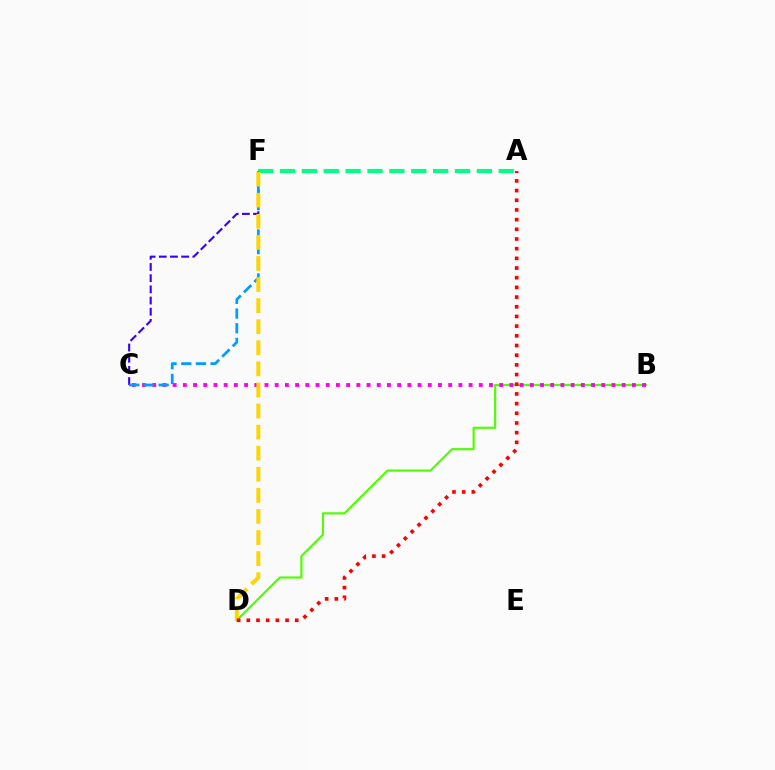{('A', 'F'): [{'color': '#00ff86', 'line_style': 'dashed', 'thickness': 2.97}], ('B', 'D'): [{'color': '#4fff00', 'line_style': 'solid', 'thickness': 1.56}], ('B', 'C'): [{'color': '#ff00ed', 'line_style': 'dotted', 'thickness': 2.77}], ('C', 'F'): [{'color': '#3700ff', 'line_style': 'dashed', 'thickness': 1.52}, {'color': '#009eff', 'line_style': 'dashed', 'thickness': 1.99}], ('D', 'F'): [{'color': '#ffd500', 'line_style': 'dashed', 'thickness': 2.86}], ('A', 'D'): [{'color': '#ff0000', 'line_style': 'dotted', 'thickness': 2.63}]}